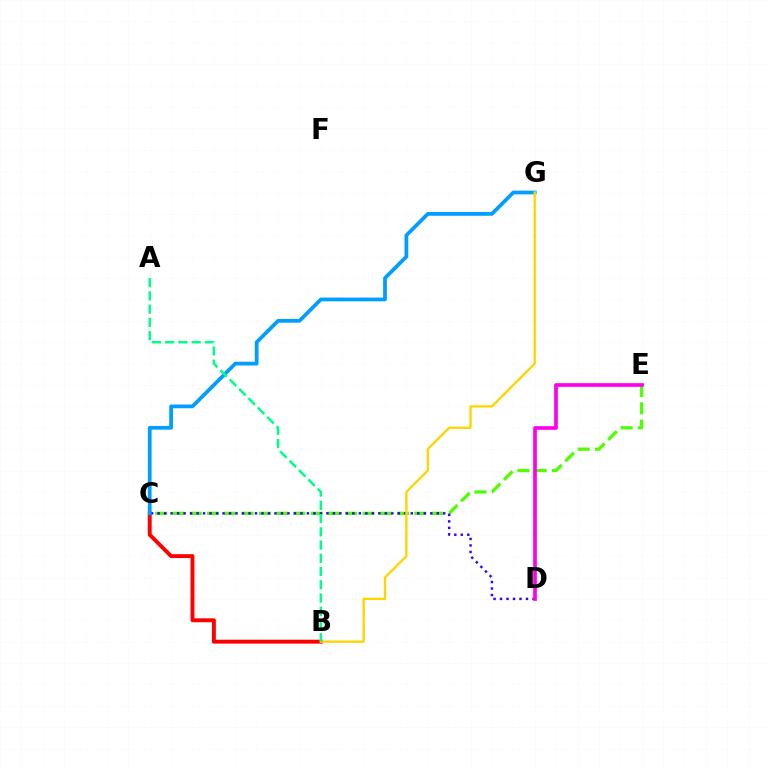{('C', 'E'): [{'color': '#4fff00', 'line_style': 'dashed', 'thickness': 2.35}], ('B', 'C'): [{'color': '#ff0000', 'line_style': 'solid', 'thickness': 2.82}], ('C', 'D'): [{'color': '#3700ff', 'line_style': 'dotted', 'thickness': 1.76}], ('C', 'G'): [{'color': '#009eff', 'line_style': 'solid', 'thickness': 2.7}], ('B', 'G'): [{'color': '#ffd500', 'line_style': 'solid', 'thickness': 1.68}], ('D', 'E'): [{'color': '#ff00ed', 'line_style': 'solid', 'thickness': 2.65}], ('A', 'B'): [{'color': '#00ff86', 'line_style': 'dashed', 'thickness': 1.8}]}